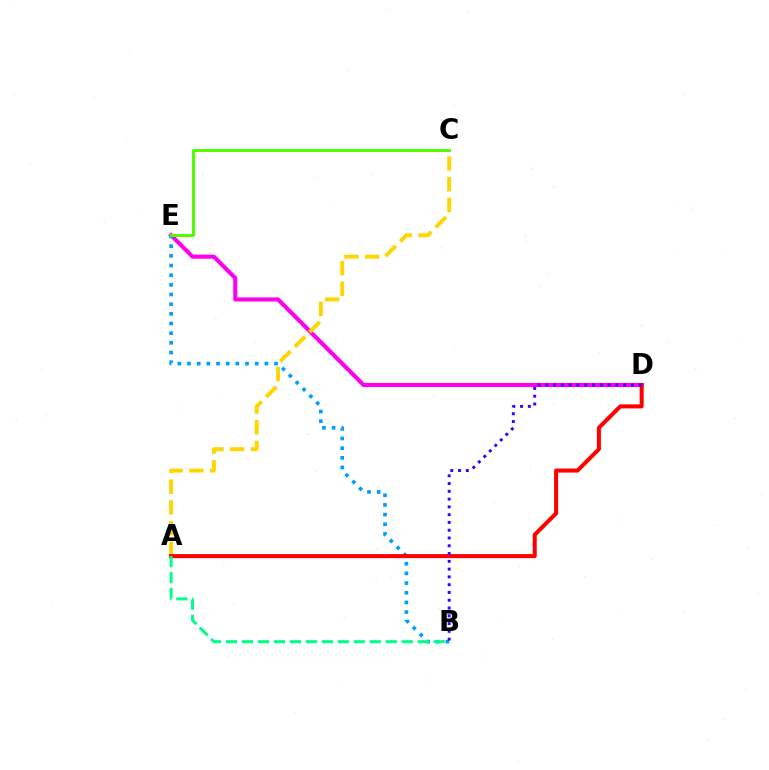{('D', 'E'): [{'color': '#ff00ed', 'line_style': 'solid', 'thickness': 2.95}], ('B', 'E'): [{'color': '#009eff', 'line_style': 'dotted', 'thickness': 2.63}], ('A', 'C'): [{'color': '#ffd500', 'line_style': 'dashed', 'thickness': 2.81}], ('A', 'D'): [{'color': '#ff0000', 'line_style': 'solid', 'thickness': 2.9}], ('A', 'B'): [{'color': '#00ff86', 'line_style': 'dashed', 'thickness': 2.17}], ('C', 'E'): [{'color': '#4fff00', 'line_style': 'solid', 'thickness': 2.14}], ('B', 'D'): [{'color': '#3700ff', 'line_style': 'dotted', 'thickness': 2.11}]}